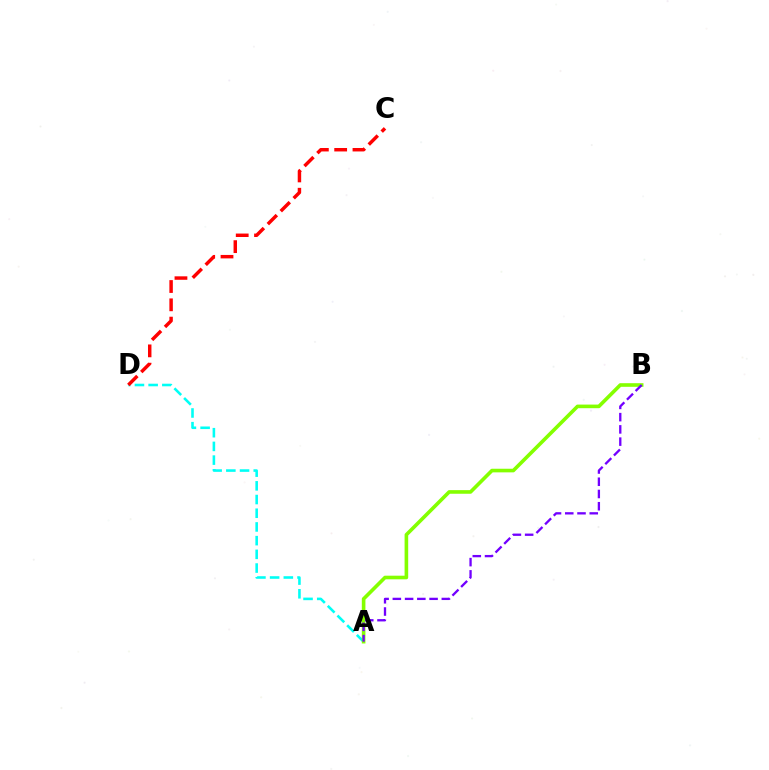{('A', 'D'): [{'color': '#00fff6', 'line_style': 'dashed', 'thickness': 1.86}], ('A', 'B'): [{'color': '#84ff00', 'line_style': 'solid', 'thickness': 2.6}, {'color': '#7200ff', 'line_style': 'dashed', 'thickness': 1.66}], ('C', 'D'): [{'color': '#ff0000', 'line_style': 'dashed', 'thickness': 2.49}]}